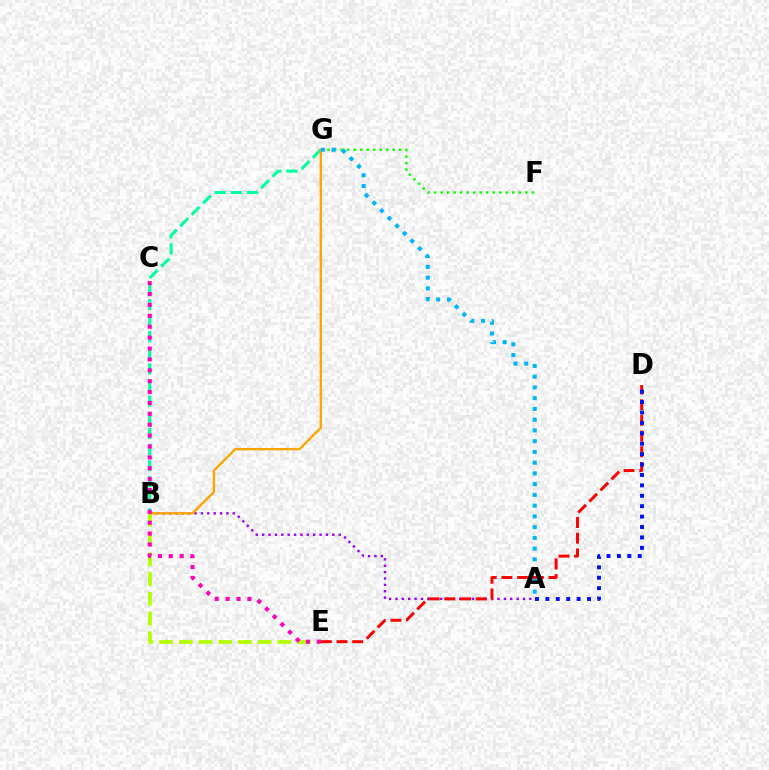{('A', 'B'): [{'color': '#9b00ff', 'line_style': 'dotted', 'thickness': 1.73}], ('F', 'G'): [{'color': '#08ff00', 'line_style': 'dotted', 'thickness': 1.77}], ('B', 'E'): [{'color': '#b3ff00', 'line_style': 'dashed', 'thickness': 2.68}], ('D', 'E'): [{'color': '#ff0000', 'line_style': 'dashed', 'thickness': 2.13}], ('B', 'G'): [{'color': '#00ff9d', 'line_style': 'dashed', 'thickness': 2.19}, {'color': '#ffa500', 'line_style': 'solid', 'thickness': 1.73}], ('A', 'D'): [{'color': '#0010ff', 'line_style': 'dotted', 'thickness': 2.83}], ('C', 'E'): [{'color': '#ff00bd', 'line_style': 'dotted', 'thickness': 2.96}], ('A', 'G'): [{'color': '#00b5ff', 'line_style': 'dotted', 'thickness': 2.92}]}